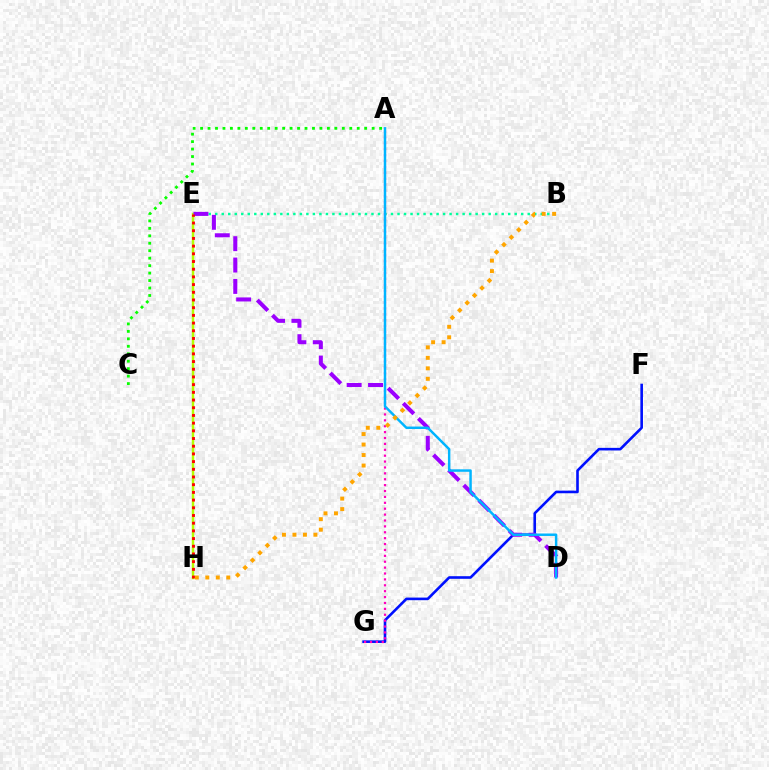{('B', 'E'): [{'color': '#00ff9d', 'line_style': 'dotted', 'thickness': 1.77}], ('F', 'G'): [{'color': '#0010ff', 'line_style': 'solid', 'thickness': 1.88}], ('A', 'G'): [{'color': '#ff00bd', 'line_style': 'dotted', 'thickness': 1.6}], ('E', 'H'): [{'color': '#b3ff00', 'line_style': 'solid', 'thickness': 1.78}, {'color': '#ff0000', 'line_style': 'dotted', 'thickness': 2.09}], ('A', 'C'): [{'color': '#08ff00', 'line_style': 'dotted', 'thickness': 2.03}], ('D', 'E'): [{'color': '#9b00ff', 'line_style': 'dashed', 'thickness': 2.9}], ('A', 'D'): [{'color': '#00b5ff', 'line_style': 'solid', 'thickness': 1.78}], ('B', 'H'): [{'color': '#ffa500', 'line_style': 'dotted', 'thickness': 2.85}]}